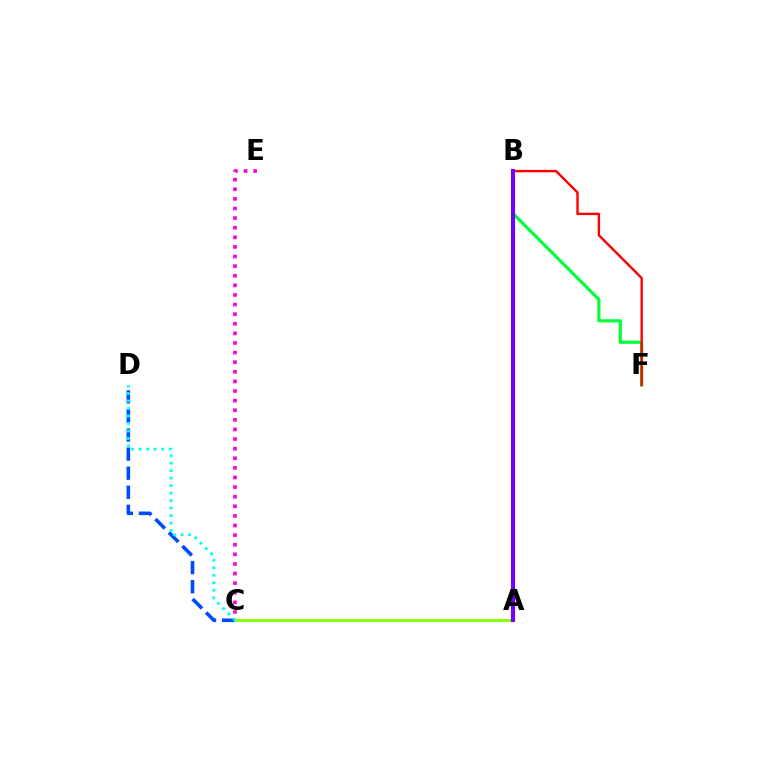{('B', 'F'): [{'color': '#00ff39', 'line_style': 'solid', 'thickness': 2.28}, {'color': '#ff0000', 'line_style': 'solid', 'thickness': 1.72}], ('A', 'B'): [{'color': '#ffbd00', 'line_style': 'dashed', 'thickness': 1.62}, {'color': '#7200ff', 'line_style': 'solid', 'thickness': 2.97}], ('C', 'D'): [{'color': '#004bff', 'line_style': 'dashed', 'thickness': 2.59}, {'color': '#00fff6', 'line_style': 'dotted', 'thickness': 2.04}], ('A', 'C'): [{'color': '#84ff00', 'line_style': 'solid', 'thickness': 2.05}], ('C', 'E'): [{'color': '#ff00cf', 'line_style': 'dotted', 'thickness': 2.61}]}